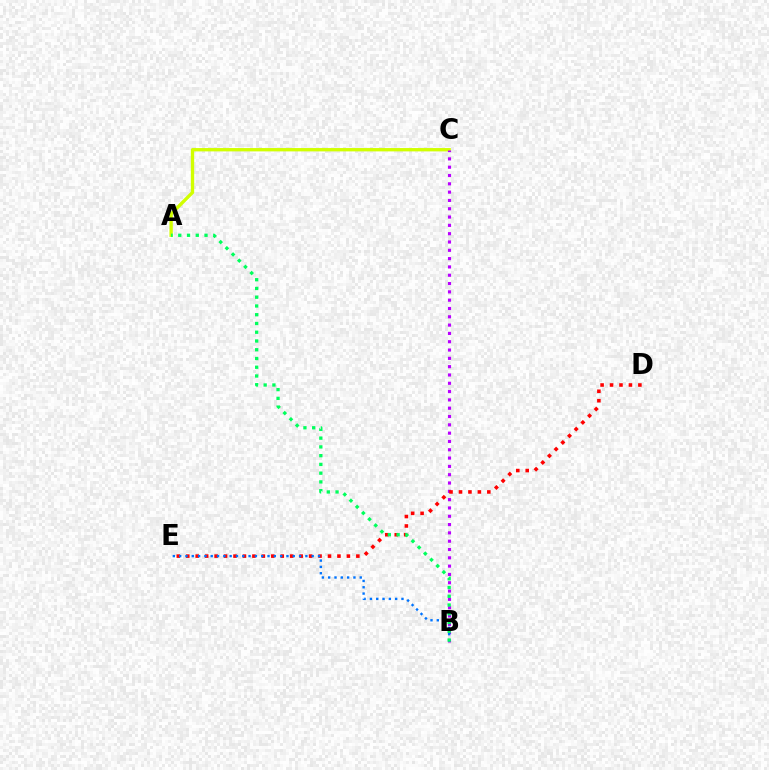{('A', 'C'): [{'color': '#d1ff00', 'line_style': 'solid', 'thickness': 2.4}], ('B', 'C'): [{'color': '#b900ff', 'line_style': 'dotted', 'thickness': 2.26}], ('D', 'E'): [{'color': '#ff0000', 'line_style': 'dotted', 'thickness': 2.57}], ('B', 'E'): [{'color': '#0074ff', 'line_style': 'dotted', 'thickness': 1.71}], ('A', 'B'): [{'color': '#00ff5c', 'line_style': 'dotted', 'thickness': 2.38}]}